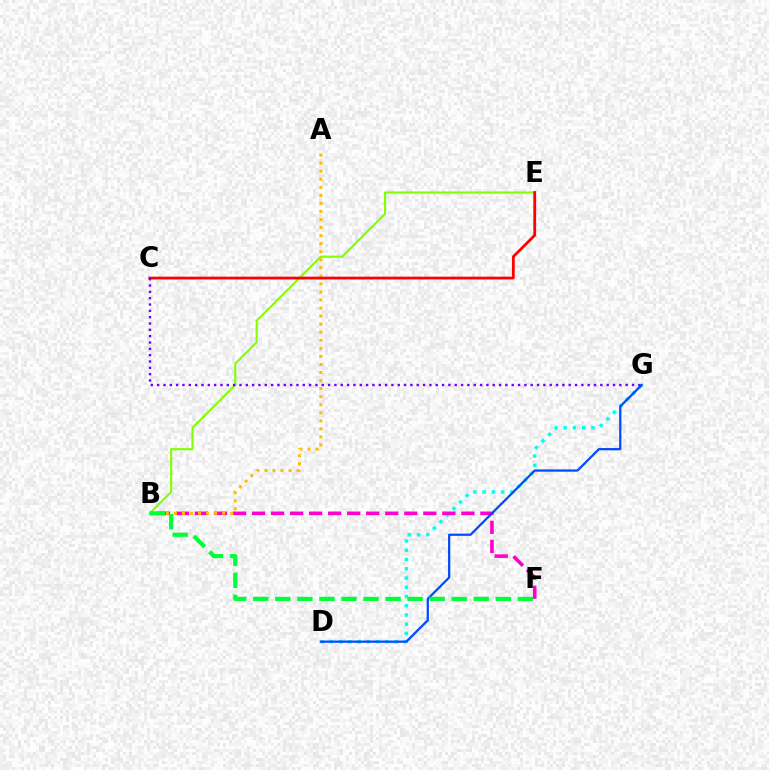{('D', 'G'): [{'color': '#00fff6', 'line_style': 'dotted', 'thickness': 2.51}, {'color': '#004bff', 'line_style': 'solid', 'thickness': 1.62}], ('B', 'F'): [{'color': '#ff00cf', 'line_style': 'dashed', 'thickness': 2.59}, {'color': '#00ff39', 'line_style': 'dashed', 'thickness': 3.0}], ('B', 'E'): [{'color': '#84ff00', 'line_style': 'solid', 'thickness': 1.54}], ('A', 'B'): [{'color': '#ffbd00', 'line_style': 'dotted', 'thickness': 2.19}], ('C', 'E'): [{'color': '#ff0000', 'line_style': 'solid', 'thickness': 2.0}], ('C', 'G'): [{'color': '#7200ff', 'line_style': 'dotted', 'thickness': 1.72}]}